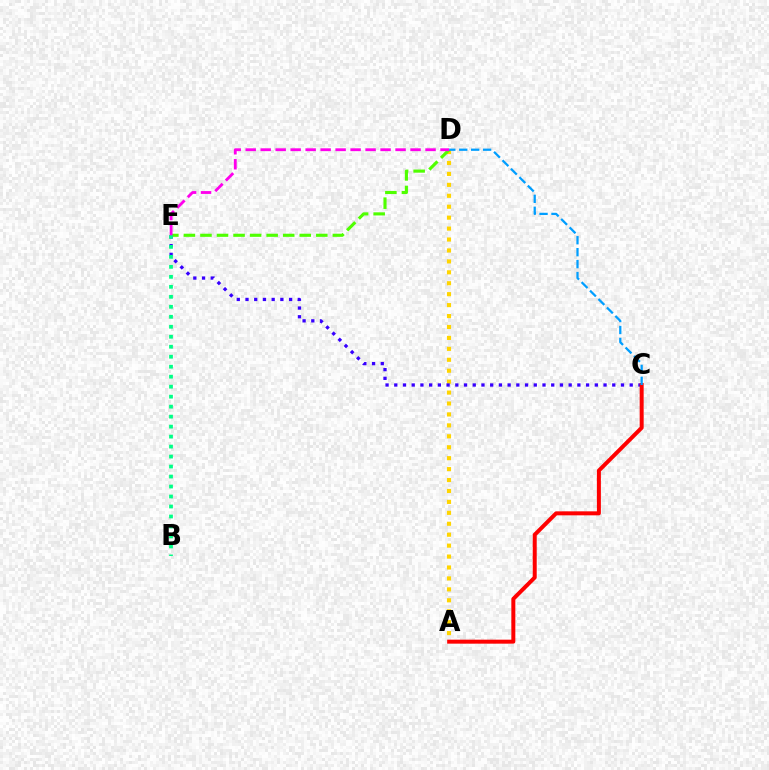{('A', 'D'): [{'color': '#ffd500', 'line_style': 'dotted', 'thickness': 2.97}], ('D', 'E'): [{'color': '#4fff00', 'line_style': 'dashed', 'thickness': 2.25}, {'color': '#ff00ed', 'line_style': 'dashed', 'thickness': 2.04}], ('C', 'E'): [{'color': '#3700ff', 'line_style': 'dotted', 'thickness': 2.37}], ('A', 'C'): [{'color': '#ff0000', 'line_style': 'solid', 'thickness': 2.87}], ('B', 'E'): [{'color': '#00ff86', 'line_style': 'dotted', 'thickness': 2.71}], ('C', 'D'): [{'color': '#009eff', 'line_style': 'dashed', 'thickness': 1.62}]}